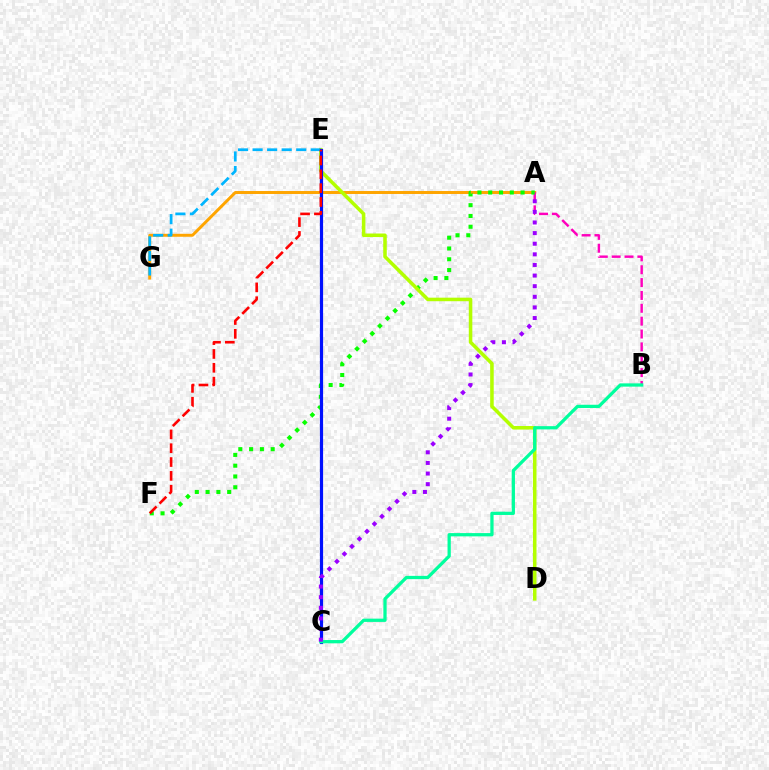{('A', 'G'): [{'color': '#ffa500', 'line_style': 'solid', 'thickness': 2.13}], ('A', 'B'): [{'color': '#ff00bd', 'line_style': 'dashed', 'thickness': 1.75}], ('A', 'F'): [{'color': '#08ff00', 'line_style': 'dotted', 'thickness': 2.93}], ('D', 'E'): [{'color': '#b3ff00', 'line_style': 'solid', 'thickness': 2.55}], ('E', 'G'): [{'color': '#00b5ff', 'line_style': 'dashed', 'thickness': 1.98}], ('C', 'E'): [{'color': '#0010ff', 'line_style': 'solid', 'thickness': 2.29}], ('B', 'C'): [{'color': '#00ff9d', 'line_style': 'solid', 'thickness': 2.35}], ('A', 'C'): [{'color': '#9b00ff', 'line_style': 'dotted', 'thickness': 2.88}], ('E', 'F'): [{'color': '#ff0000', 'line_style': 'dashed', 'thickness': 1.88}]}